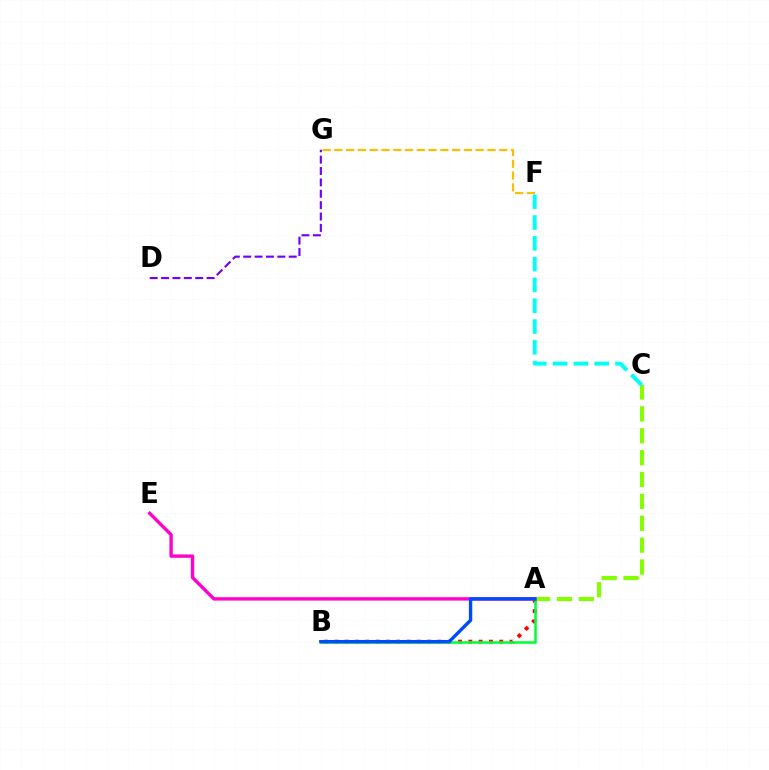{('A', 'B'): [{'color': '#ff0000', 'line_style': 'dotted', 'thickness': 2.8}, {'color': '#00ff39', 'line_style': 'solid', 'thickness': 1.84}, {'color': '#004bff', 'line_style': 'solid', 'thickness': 2.43}], ('A', 'C'): [{'color': '#84ff00', 'line_style': 'dashed', 'thickness': 2.97}], ('A', 'E'): [{'color': '#ff00cf', 'line_style': 'solid', 'thickness': 2.44}], ('F', 'G'): [{'color': '#ffbd00', 'line_style': 'dashed', 'thickness': 1.6}], ('C', 'F'): [{'color': '#00fff6', 'line_style': 'dashed', 'thickness': 2.83}], ('D', 'G'): [{'color': '#7200ff', 'line_style': 'dashed', 'thickness': 1.55}]}